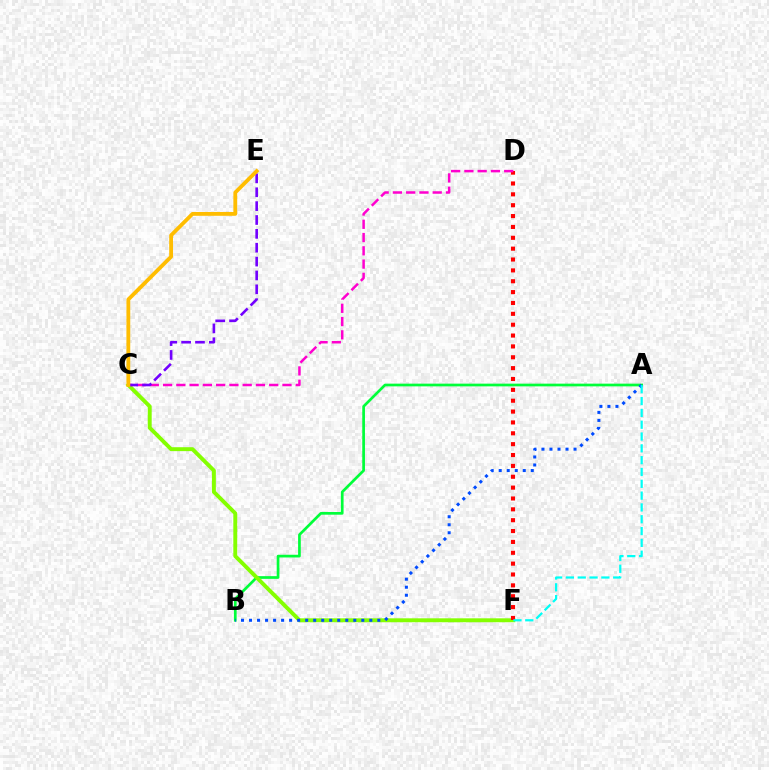{('A', 'B'): [{'color': '#00ff39', 'line_style': 'solid', 'thickness': 1.95}, {'color': '#004bff', 'line_style': 'dotted', 'thickness': 2.18}], ('C', 'F'): [{'color': '#84ff00', 'line_style': 'solid', 'thickness': 2.82}], ('D', 'F'): [{'color': '#ff0000', 'line_style': 'dotted', 'thickness': 2.95}], ('C', 'D'): [{'color': '#ff00cf', 'line_style': 'dashed', 'thickness': 1.8}], ('C', 'E'): [{'color': '#7200ff', 'line_style': 'dashed', 'thickness': 1.88}, {'color': '#ffbd00', 'line_style': 'solid', 'thickness': 2.75}], ('A', 'F'): [{'color': '#00fff6', 'line_style': 'dashed', 'thickness': 1.61}]}